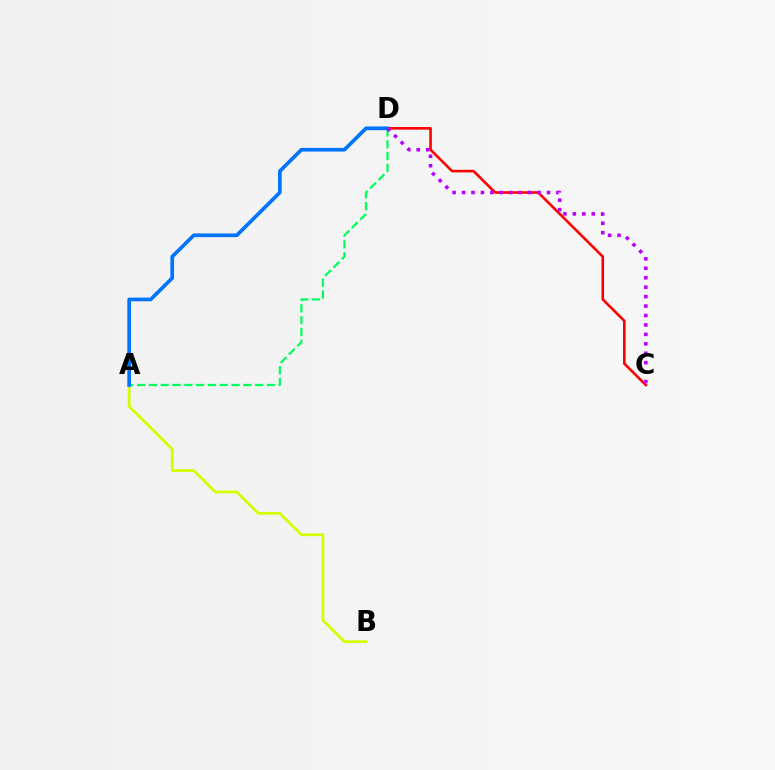{('A', 'B'): [{'color': '#d1ff00', 'line_style': 'solid', 'thickness': 2.01}], ('C', 'D'): [{'color': '#ff0000', 'line_style': 'solid', 'thickness': 1.87}, {'color': '#b900ff', 'line_style': 'dotted', 'thickness': 2.57}], ('A', 'D'): [{'color': '#00ff5c', 'line_style': 'dashed', 'thickness': 1.6}, {'color': '#0074ff', 'line_style': 'solid', 'thickness': 2.65}]}